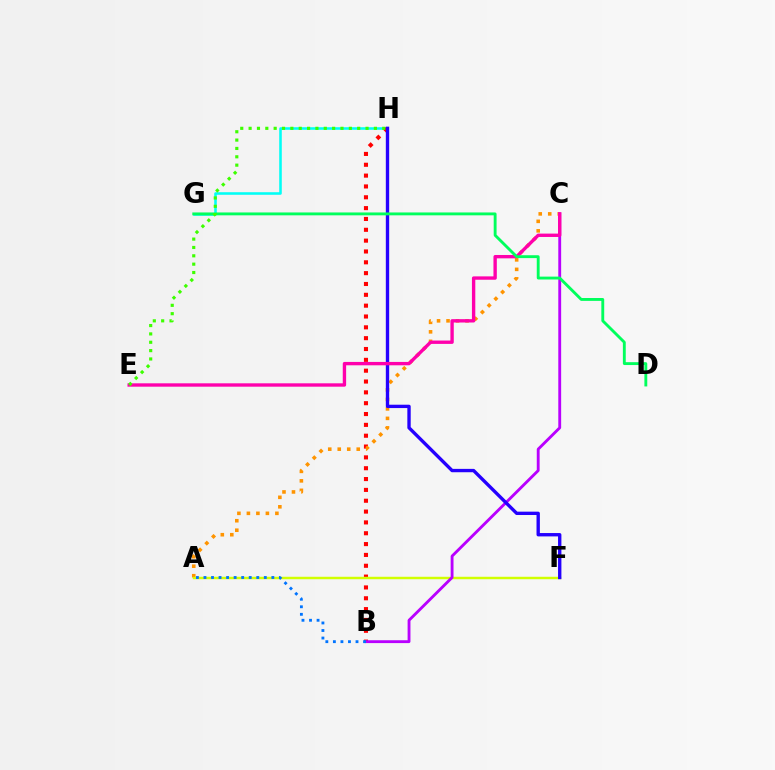{('G', 'H'): [{'color': '#00fff6', 'line_style': 'solid', 'thickness': 1.85}], ('B', 'H'): [{'color': '#ff0000', 'line_style': 'dotted', 'thickness': 2.94}], ('A', 'C'): [{'color': '#ff9400', 'line_style': 'dotted', 'thickness': 2.58}], ('A', 'F'): [{'color': '#d1ff00', 'line_style': 'solid', 'thickness': 1.77}], ('B', 'C'): [{'color': '#b900ff', 'line_style': 'solid', 'thickness': 2.05}], ('F', 'H'): [{'color': '#2500ff', 'line_style': 'solid', 'thickness': 2.42}], ('C', 'E'): [{'color': '#ff00ac', 'line_style': 'solid', 'thickness': 2.42}], ('D', 'G'): [{'color': '#00ff5c', 'line_style': 'solid', 'thickness': 2.07}], ('A', 'B'): [{'color': '#0074ff', 'line_style': 'dotted', 'thickness': 2.05}], ('E', 'H'): [{'color': '#3dff00', 'line_style': 'dotted', 'thickness': 2.27}]}